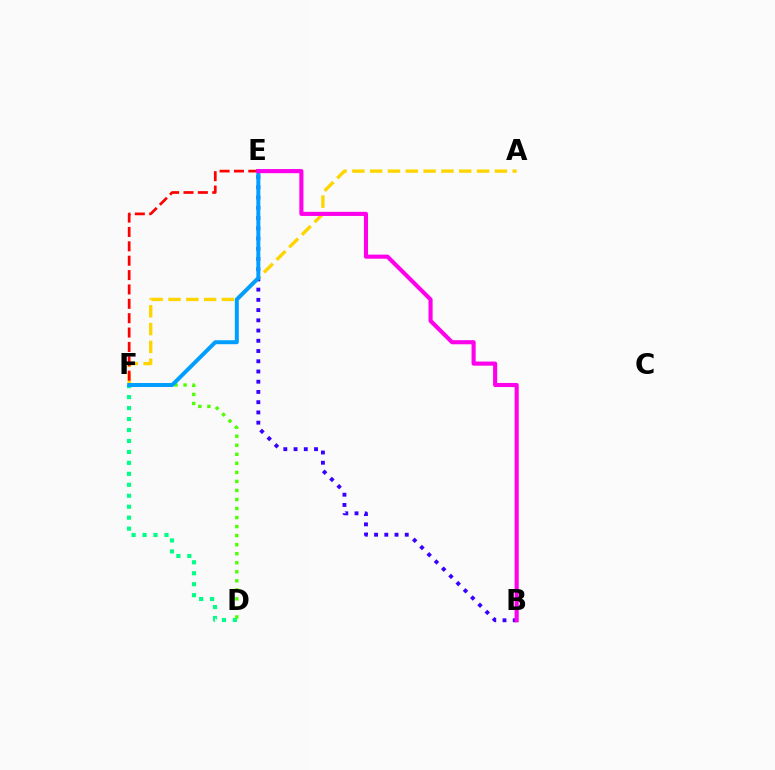{('A', 'F'): [{'color': '#ffd500', 'line_style': 'dashed', 'thickness': 2.42}], ('D', 'F'): [{'color': '#00ff86', 'line_style': 'dotted', 'thickness': 2.98}, {'color': '#4fff00', 'line_style': 'dotted', 'thickness': 2.46}], ('B', 'E'): [{'color': '#3700ff', 'line_style': 'dotted', 'thickness': 2.78}, {'color': '#ff00ed', 'line_style': 'solid', 'thickness': 2.96}], ('E', 'F'): [{'color': '#009eff', 'line_style': 'solid', 'thickness': 2.85}, {'color': '#ff0000', 'line_style': 'dashed', 'thickness': 1.95}]}